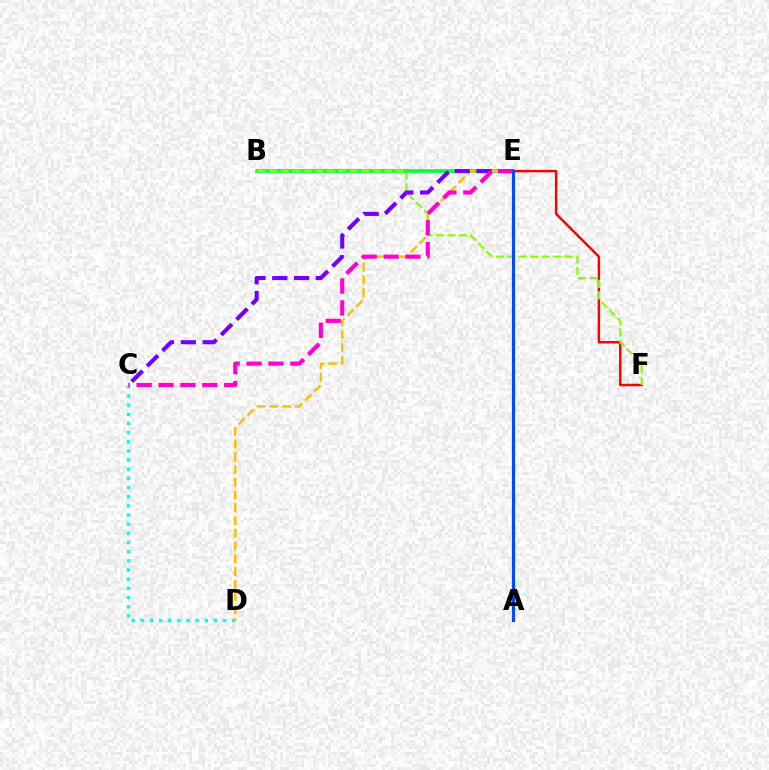{('E', 'F'): [{'color': '#ff0000', 'line_style': 'solid', 'thickness': 1.78}], ('B', 'E'): [{'color': '#00ff39', 'line_style': 'solid', 'thickness': 2.58}], ('C', 'D'): [{'color': '#00fff6', 'line_style': 'dotted', 'thickness': 2.49}], ('D', 'E'): [{'color': '#ffbd00', 'line_style': 'dashed', 'thickness': 1.73}], ('B', 'F'): [{'color': '#84ff00', 'line_style': 'dashed', 'thickness': 1.56}], ('C', 'E'): [{'color': '#7200ff', 'line_style': 'dashed', 'thickness': 2.96}, {'color': '#ff00cf', 'line_style': 'dashed', 'thickness': 2.97}], ('A', 'E'): [{'color': '#004bff', 'line_style': 'solid', 'thickness': 2.3}]}